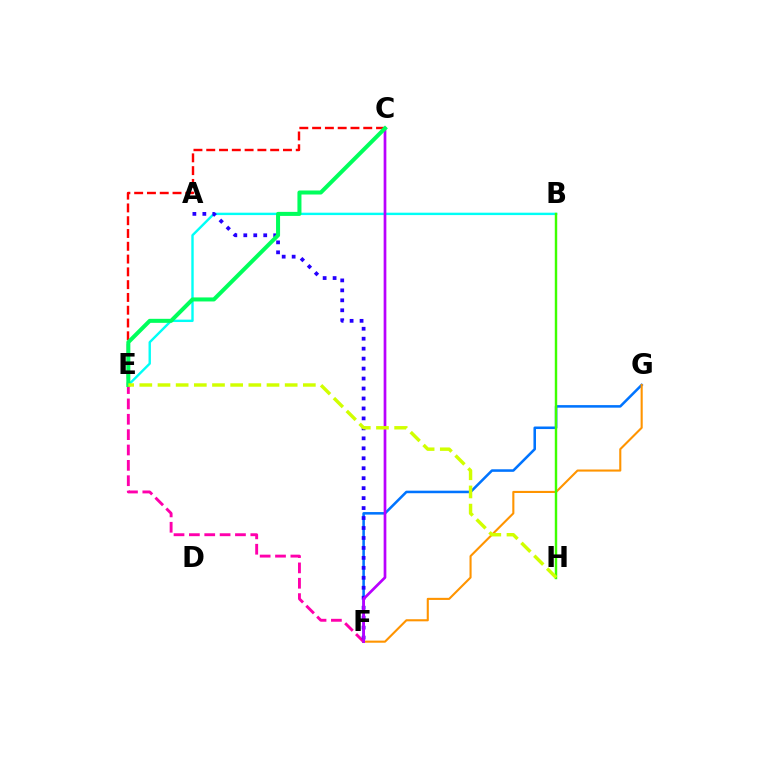{('C', 'E'): [{'color': '#ff0000', 'line_style': 'dashed', 'thickness': 1.74}, {'color': '#00ff5c', 'line_style': 'solid', 'thickness': 2.9}], ('F', 'G'): [{'color': '#0074ff', 'line_style': 'solid', 'thickness': 1.83}, {'color': '#ff9400', 'line_style': 'solid', 'thickness': 1.51}], ('B', 'E'): [{'color': '#00fff6', 'line_style': 'solid', 'thickness': 1.73}], ('E', 'F'): [{'color': '#ff00ac', 'line_style': 'dashed', 'thickness': 2.09}], ('A', 'F'): [{'color': '#2500ff', 'line_style': 'dotted', 'thickness': 2.71}], ('B', 'H'): [{'color': '#3dff00', 'line_style': 'solid', 'thickness': 1.75}], ('C', 'F'): [{'color': '#b900ff', 'line_style': 'solid', 'thickness': 1.95}], ('E', 'H'): [{'color': '#d1ff00', 'line_style': 'dashed', 'thickness': 2.47}]}